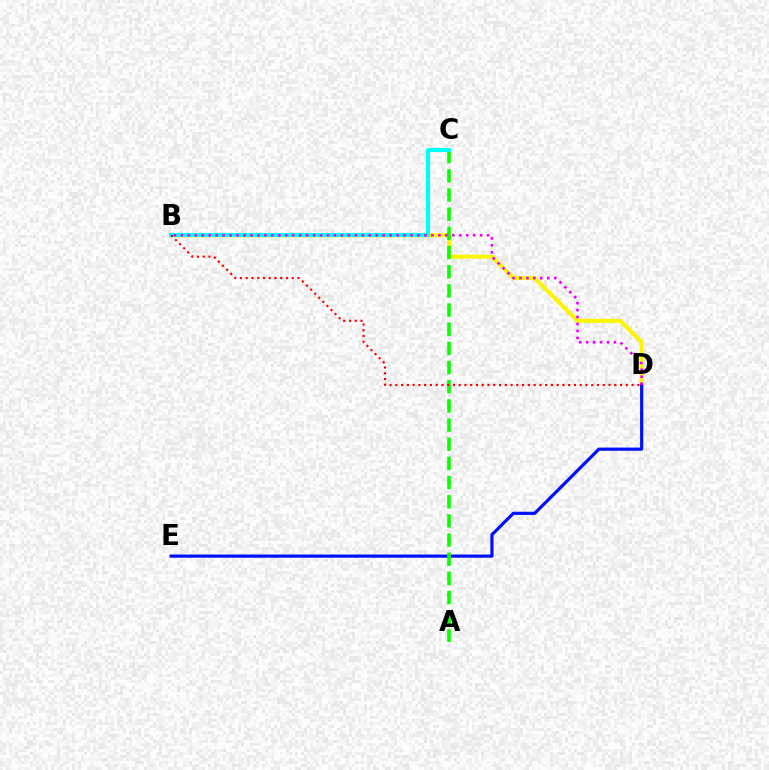{('B', 'D'): [{'color': '#fcf500', 'line_style': 'solid', 'thickness': 2.89}, {'color': '#ee00ff', 'line_style': 'dotted', 'thickness': 1.89}, {'color': '#ff0000', 'line_style': 'dotted', 'thickness': 1.57}], ('D', 'E'): [{'color': '#0010ff', 'line_style': 'solid', 'thickness': 2.29}], ('A', 'C'): [{'color': '#08ff00', 'line_style': 'dashed', 'thickness': 2.6}], ('B', 'C'): [{'color': '#00fff6', 'line_style': 'solid', 'thickness': 2.95}]}